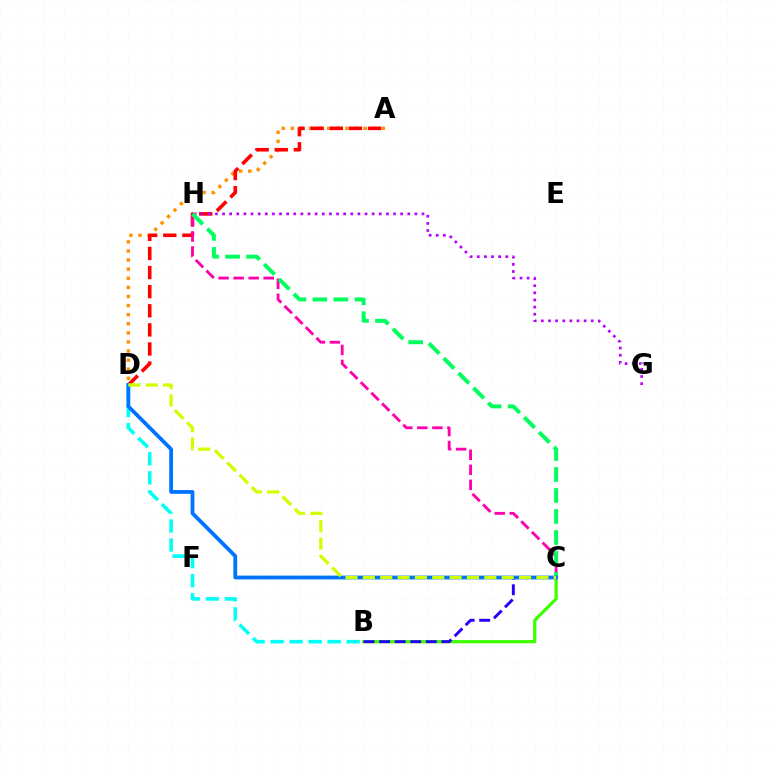{('A', 'D'): [{'color': '#ff9400', 'line_style': 'dotted', 'thickness': 2.47}, {'color': '#ff0000', 'line_style': 'dashed', 'thickness': 2.6}], ('B', 'C'): [{'color': '#3dff00', 'line_style': 'solid', 'thickness': 2.33}, {'color': '#2500ff', 'line_style': 'dashed', 'thickness': 2.11}], ('C', 'H'): [{'color': '#ff00ac', 'line_style': 'dashed', 'thickness': 2.04}, {'color': '#00ff5c', 'line_style': 'dashed', 'thickness': 2.85}], ('B', 'D'): [{'color': '#00fff6', 'line_style': 'dashed', 'thickness': 2.58}], ('G', 'H'): [{'color': '#b900ff', 'line_style': 'dotted', 'thickness': 1.94}], ('C', 'D'): [{'color': '#0074ff', 'line_style': 'solid', 'thickness': 2.73}, {'color': '#d1ff00', 'line_style': 'dashed', 'thickness': 2.36}]}